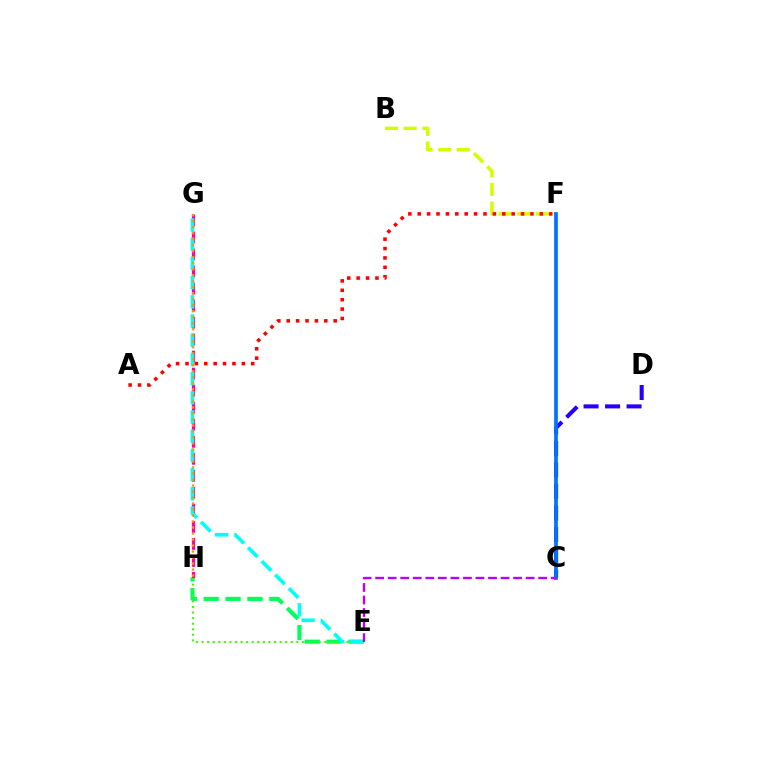{('E', 'H'): [{'color': '#00ff5c', 'line_style': 'dashed', 'thickness': 2.97}, {'color': '#3dff00', 'line_style': 'dotted', 'thickness': 1.52}], ('G', 'H'): [{'color': '#ff00ac', 'line_style': 'dashed', 'thickness': 2.31}, {'color': '#ff9400', 'line_style': 'dotted', 'thickness': 1.63}], ('B', 'F'): [{'color': '#d1ff00', 'line_style': 'dashed', 'thickness': 2.53}], ('C', 'D'): [{'color': '#2500ff', 'line_style': 'dashed', 'thickness': 2.92}], ('E', 'G'): [{'color': '#00fff6', 'line_style': 'dashed', 'thickness': 2.61}], ('A', 'F'): [{'color': '#ff0000', 'line_style': 'dotted', 'thickness': 2.55}], ('C', 'F'): [{'color': '#0074ff', 'line_style': 'solid', 'thickness': 2.68}], ('C', 'E'): [{'color': '#b900ff', 'line_style': 'dashed', 'thickness': 1.7}]}